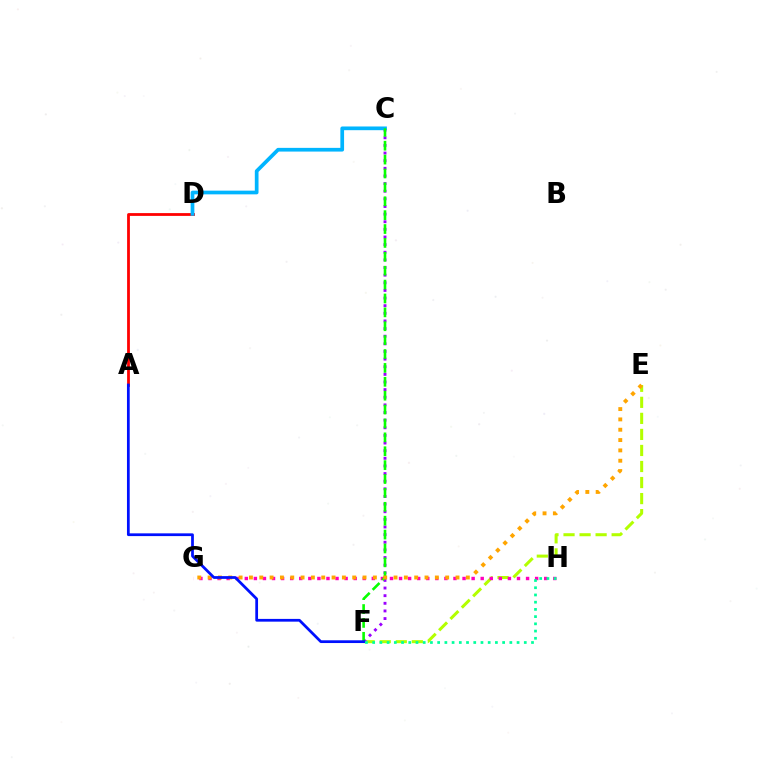{('A', 'D'): [{'color': '#ff0000', 'line_style': 'solid', 'thickness': 2.01}], ('E', 'F'): [{'color': '#b3ff00', 'line_style': 'dashed', 'thickness': 2.18}], ('C', 'F'): [{'color': '#9b00ff', 'line_style': 'dotted', 'thickness': 2.07}, {'color': '#08ff00', 'line_style': 'dashed', 'thickness': 1.89}], ('C', 'D'): [{'color': '#00b5ff', 'line_style': 'solid', 'thickness': 2.67}], ('G', 'H'): [{'color': '#ff00bd', 'line_style': 'dotted', 'thickness': 2.47}], ('F', 'H'): [{'color': '#00ff9d', 'line_style': 'dotted', 'thickness': 1.96}], ('E', 'G'): [{'color': '#ffa500', 'line_style': 'dotted', 'thickness': 2.81}], ('A', 'F'): [{'color': '#0010ff', 'line_style': 'solid', 'thickness': 1.98}]}